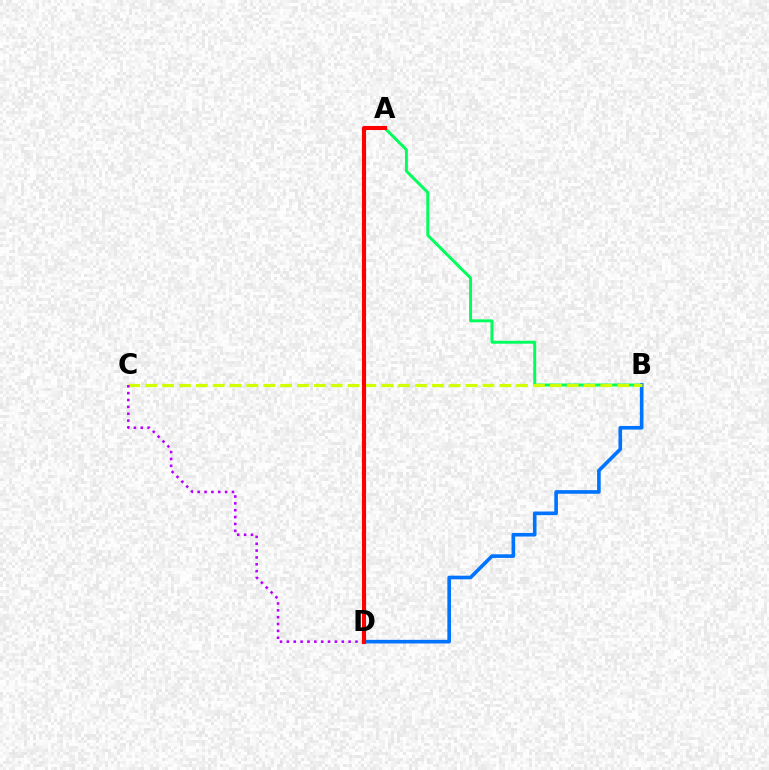{('A', 'B'): [{'color': '#00ff5c', 'line_style': 'solid', 'thickness': 2.12}], ('B', 'D'): [{'color': '#0074ff', 'line_style': 'solid', 'thickness': 2.61}], ('B', 'C'): [{'color': '#d1ff00', 'line_style': 'dashed', 'thickness': 2.29}], ('C', 'D'): [{'color': '#b900ff', 'line_style': 'dotted', 'thickness': 1.86}], ('A', 'D'): [{'color': '#ff0000', 'line_style': 'solid', 'thickness': 2.94}]}